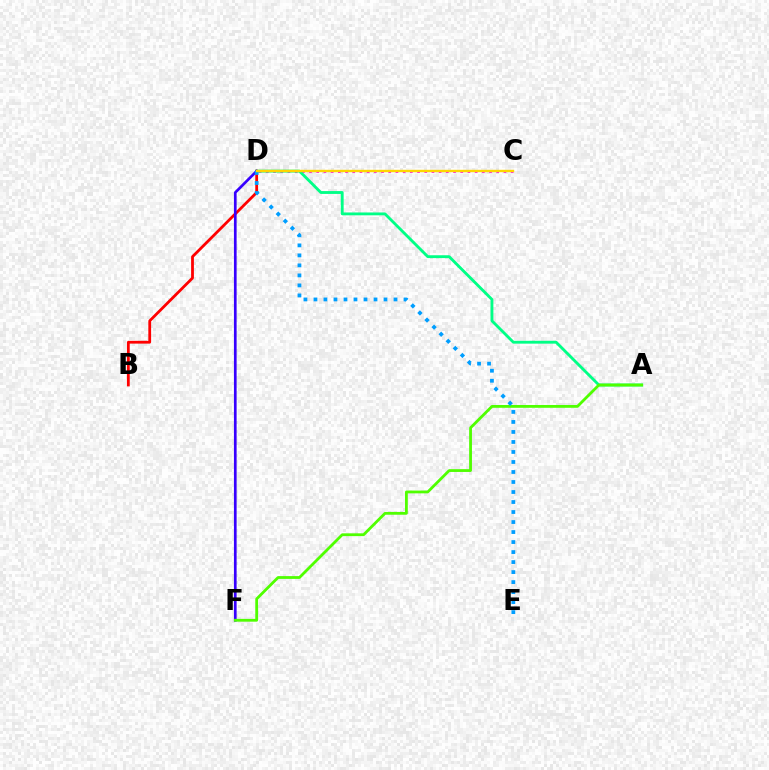{('B', 'D'): [{'color': '#ff0000', 'line_style': 'solid', 'thickness': 2.01}], ('C', 'D'): [{'color': '#ff00ed', 'line_style': 'dotted', 'thickness': 1.96}, {'color': '#ffd500', 'line_style': 'solid', 'thickness': 1.73}], ('A', 'D'): [{'color': '#00ff86', 'line_style': 'solid', 'thickness': 2.05}], ('D', 'F'): [{'color': '#3700ff', 'line_style': 'solid', 'thickness': 1.94}], ('A', 'F'): [{'color': '#4fff00', 'line_style': 'solid', 'thickness': 2.01}], ('D', 'E'): [{'color': '#009eff', 'line_style': 'dotted', 'thickness': 2.72}]}